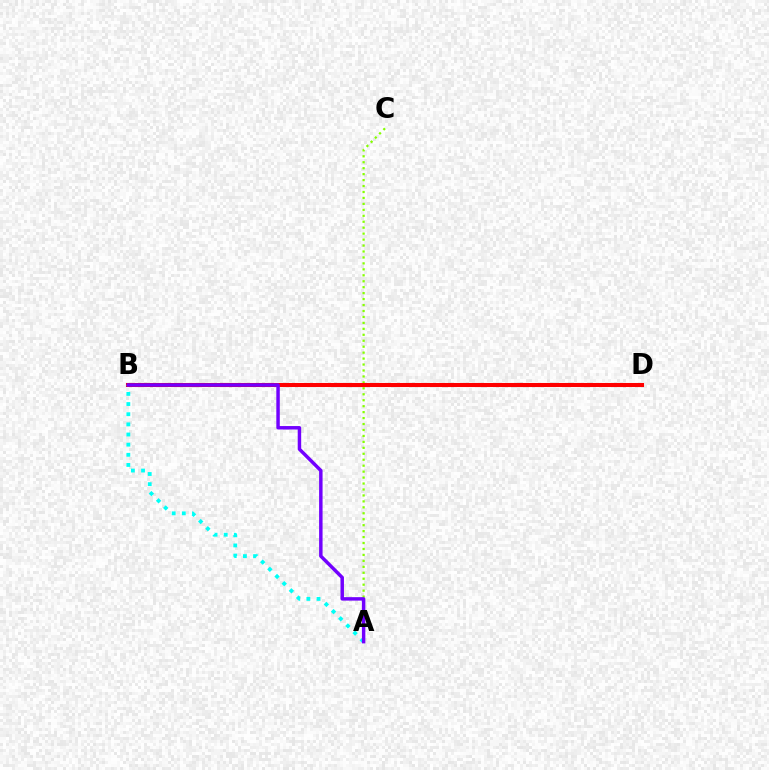{('A', 'C'): [{'color': '#84ff00', 'line_style': 'dotted', 'thickness': 1.62}], ('B', 'D'): [{'color': '#ff0000', 'line_style': 'solid', 'thickness': 2.92}], ('A', 'B'): [{'color': '#00fff6', 'line_style': 'dotted', 'thickness': 2.76}, {'color': '#7200ff', 'line_style': 'solid', 'thickness': 2.49}]}